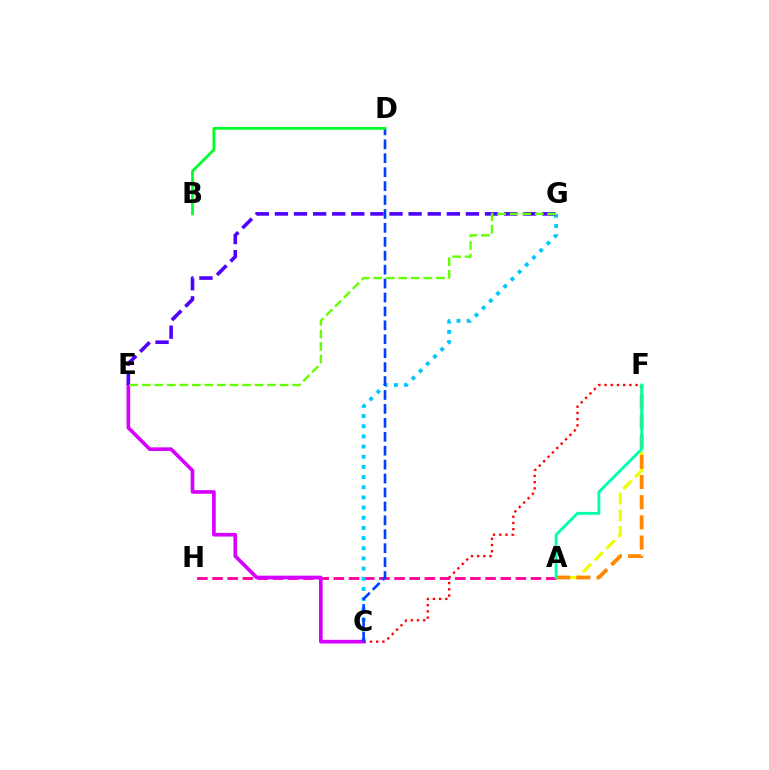{('C', 'F'): [{'color': '#ff0000', 'line_style': 'dotted', 'thickness': 1.69}], ('A', 'H'): [{'color': '#ff00a0', 'line_style': 'dashed', 'thickness': 2.06}], ('C', 'G'): [{'color': '#00c7ff', 'line_style': 'dotted', 'thickness': 2.76}], ('C', 'E'): [{'color': '#d600ff', 'line_style': 'solid', 'thickness': 2.62}], ('A', 'F'): [{'color': '#eeff00', 'line_style': 'dashed', 'thickness': 2.26}, {'color': '#ff8800', 'line_style': 'dashed', 'thickness': 2.74}, {'color': '#00ffaf', 'line_style': 'solid', 'thickness': 2.05}], ('C', 'D'): [{'color': '#003fff', 'line_style': 'dashed', 'thickness': 1.89}], ('E', 'G'): [{'color': '#4f00ff', 'line_style': 'dashed', 'thickness': 2.59}, {'color': '#66ff00', 'line_style': 'dashed', 'thickness': 1.7}], ('B', 'D'): [{'color': '#00ff27', 'line_style': 'solid', 'thickness': 2.0}]}